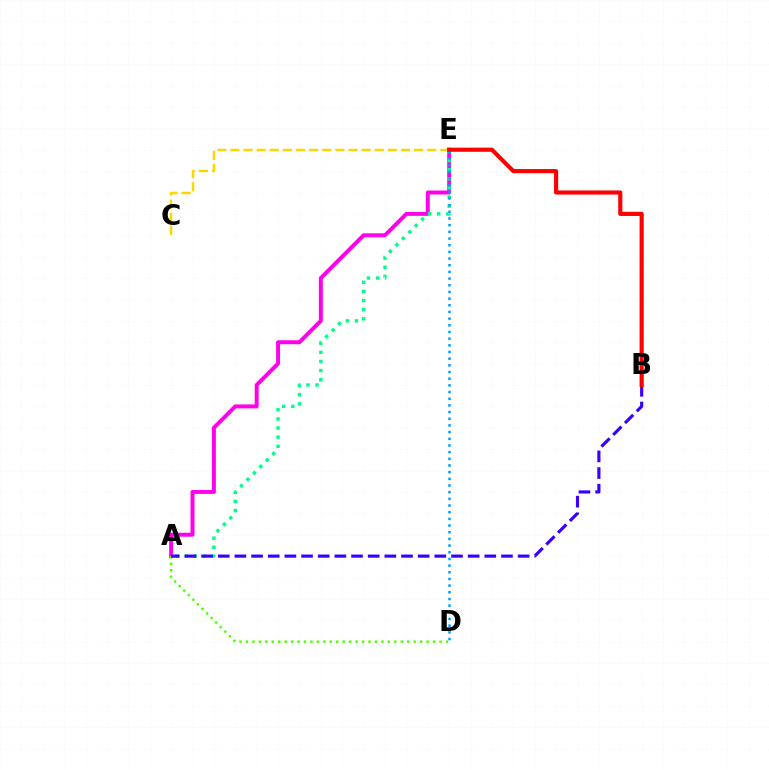{('A', 'E'): [{'color': '#ff00ed', 'line_style': 'solid', 'thickness': 2.85}, {'color': '#00ff86', 'line_style': 'dotted', 'thickness': 2.48}], ('A', 'D'): [{'color': '#4fff00', 'line_style': 'dotted', 'thickness': 1.75}], ('C', 'E'): [{'color': '#ffd500', 'line_style': 'dashed', 'thickness': 1.78}], ('D', 'E'): [{'color': '#009eff', 'line_style': 'dotted', 'thickness': 1.81}], ('A', 'B'): [{'color': '#3700ff', 'line_style': 'dashed', 'thickness': 2.26}], ('B', 'E'): [{'color': '#ff0000', 'line_style': 'solid', 'thickness': 2.97}]}